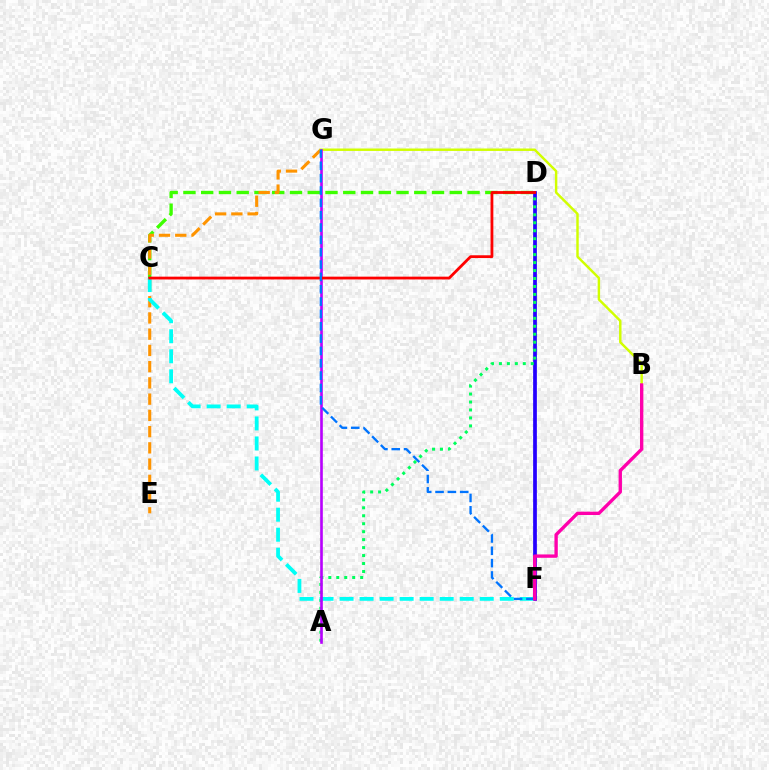{('C', 'D'): [{'color': '#3dff00', 'line_style': 'dashed', 'thickness': 2.41}, {'color': '#ff0000', 'line_style': 'solid', 'thickness': 2.02}], ('D', 'F'): [{'color': '#2500ff', 'line_style': 'solid', 'thickness': 2.68}], ('E', 'G'): [{'color': '#ff9400', 'line_style': 'dashed', 'thickness': 2.21}], ('A', 'D'): [{'color': '#00ff5c', 'line_style': 'dotted', 'thickness': 2.16}], ('C', 'F'): [{'color': '#00fff6', 'line_style': 'dashed', 'thickness': 2.72}], ('B', 'G'): [{'color': '#d1ff00', 'line_style': 'solid', 'thickness': 1.76}], ('A', 'G'): [{'color': '#b900ff', 'line_style': 'solid', 'thickness': 1.9}], ('F', 'G'): [{'color': '#0074ff', 'line_style': 'dashed', 'thickness': 1.68}], ('B', 'F'): [{'color': '#ff00ac', 'line_style': 'solid', 'thickness': 2.41}]}